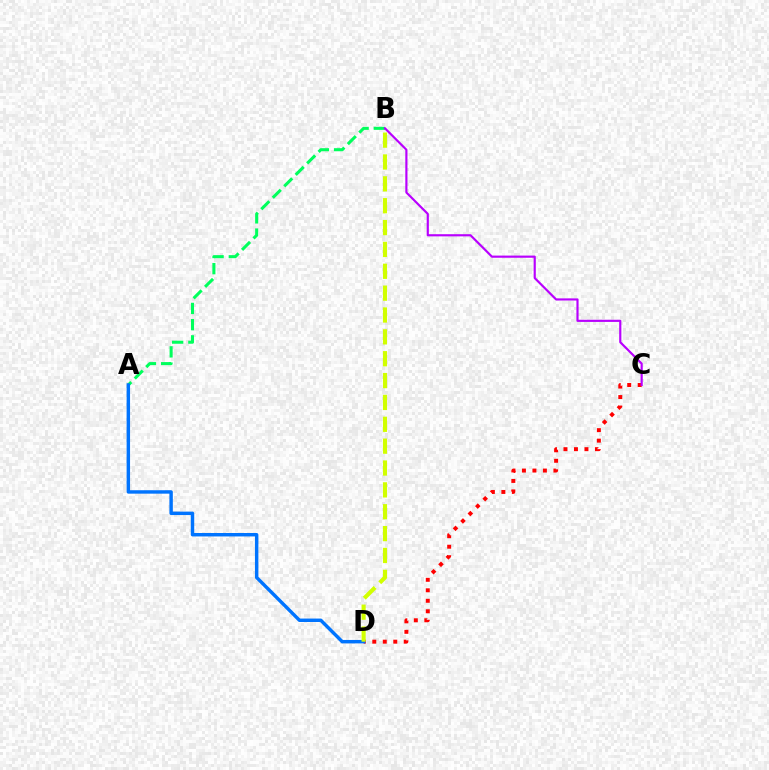{('A', 'B'): [{'color': '#00ff5c', 'line_style': 'dashed', 'thickness': 2.2}], ('C', 'D'): [{'color': '#ff0000', 'line_style': 'dotted', 'thickness': 2.85}], ('A', 'D'): [{'color': '#0074ff', 'line_style': 'solid', 'thickness': 2.47}], ('B', 'C'): [{'color': '#b900ff', 'line_style': 'solid', 'thickness': 1.56}], ('B', 'D'): [{'color': '#d1ff00', 'line_style': 'dashed', 'thickness': 2.97}]}